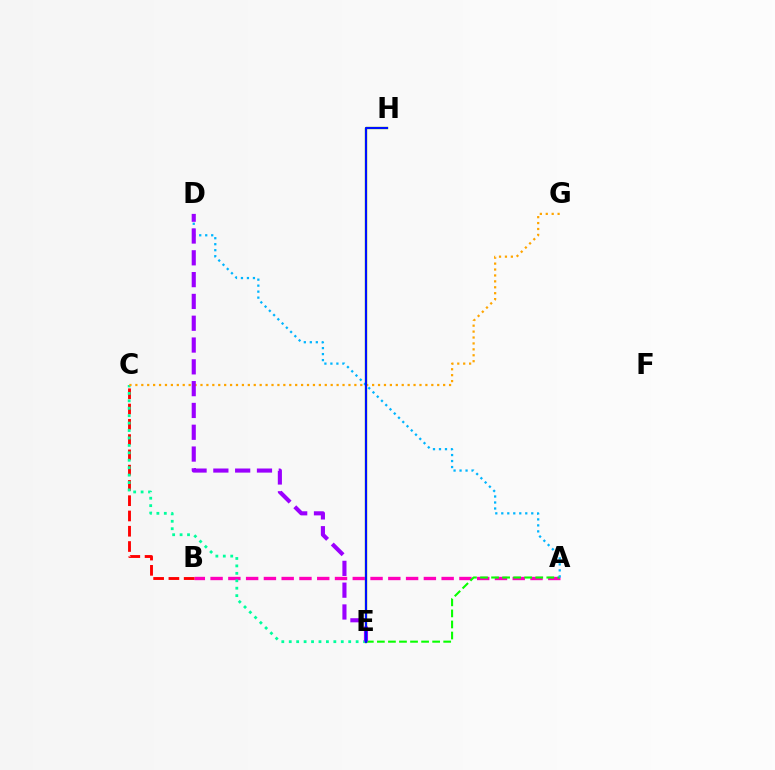{('A', 'B'): [{'color': '#ff00bd', 'line_style': 'dashed', 'thickness': 2.41}], ('B', 'C'): [{'color': '#ff0000', 'line_style': 'dashed', 'thickness': 2.08}], ('A', 'E'): [{'color': '#08ff00', 'line_style': 'dashed', 'thickness': 1.5}], ('C', 'E'): [{'color': '#00ff9d', 'line_style': 'dotted', 'thickness': 2.02}], ('C', 'G'): [{'color': '#ffa500', 'line_style': 'dotted', 'thickness': 1.61}], ('E', 'H'): [{'color': '#b3ff00', 'line_style': 'solid', 'thickness': 1.73}, {'color': '#0010ff', 'line_style': 'solid', 'thickness': 1.57}], ('A', 'D'): [{'color': '#00b5ff', 'line_style': 'dotted', 'thickness': 1.63}], ('D', 'E'): [{'color': '#9b00ff', 'line_style': 'dashed', 'thickness': 2.96}]}